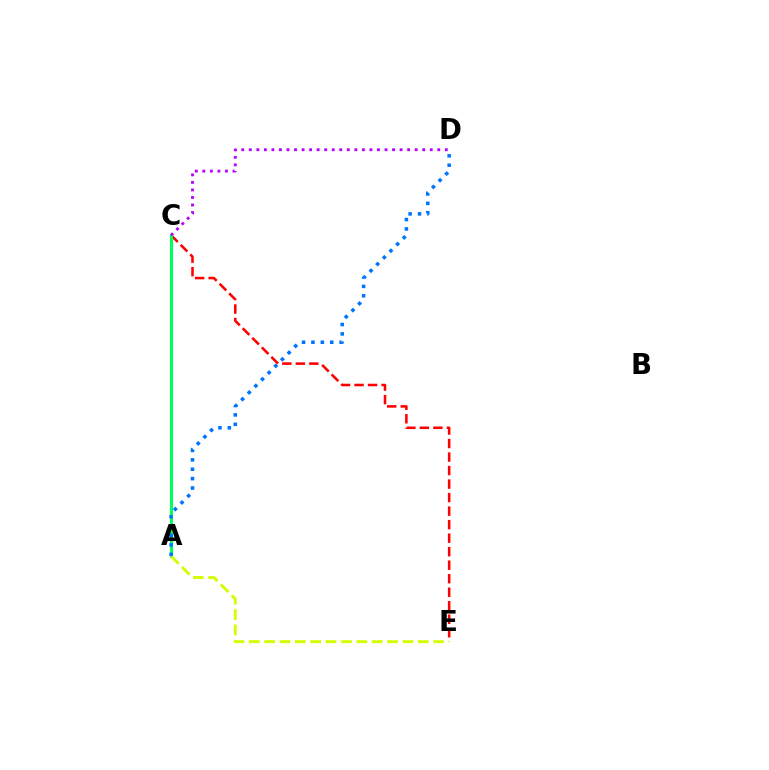{('C', 'E'): [{'color': '#ff0000', 'line_style': 'dashed', 'thickness': 1.84}], ('A', 'C'): [{'color': '#00ff5c', 'line_style': 'solid', 'thickness': 2.2}], ('A', 'E'): [{'color': '#d1ff00', 'line_style': 'dashed', 'thickness': 2.09}], ('A', 'D'): [{'color': '#0074ff', 'line_style': 'dotted', 'thickness': 2.55}], ('C', 'D'): [{'color': '#b900ff', 'line_style': 'dotted', 'thickness': 2.05}]}